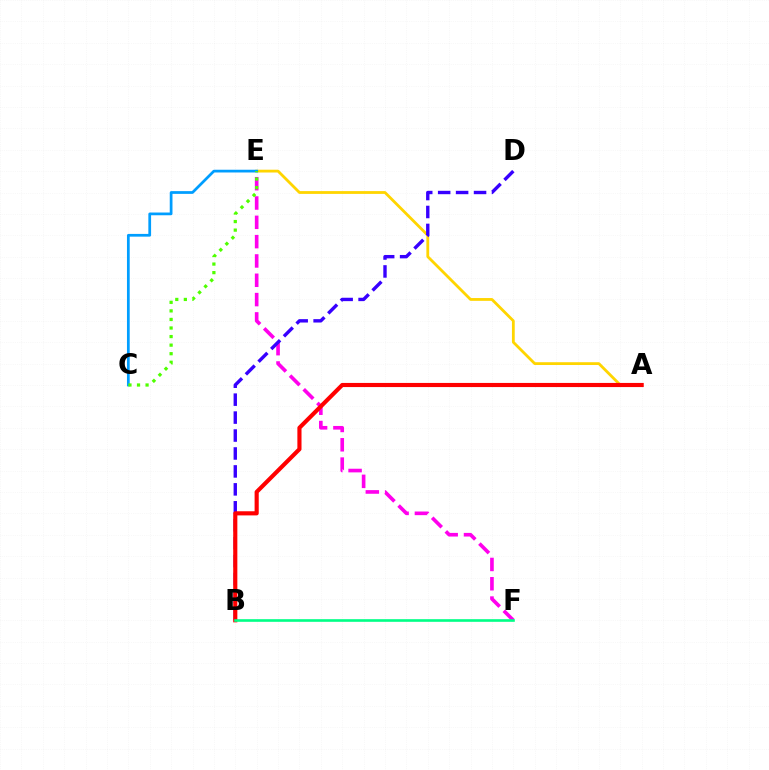{('A', 'E'): [{'color': '#ffd500', 'line_style': 'solid', 'thickness': 2.02}], ('C', 'E'): [{'color': '#009eff', 'line_style': 'solid', 'thickness': 1.97}, {'color': '#4fff00', 'line_style': 'dotted', 'thickness': 2.33}], ('E', 'F'): [{'color': '#ff00ed', 'line_style': 'dashed', 'thickness': 2.62}], ('B', 'D'): [{'color': '#3700ff', 'line_style': 'dashed', 'thickness': 2.44}], ('A', 'B'): [{'color': '#ff0000', 'line_style': 'solid', 'thickness': 2.98}], ('B', 'F'): [{'color': '#00ff86', 'line_style': 'solid', 'thickness': 1.9}]}